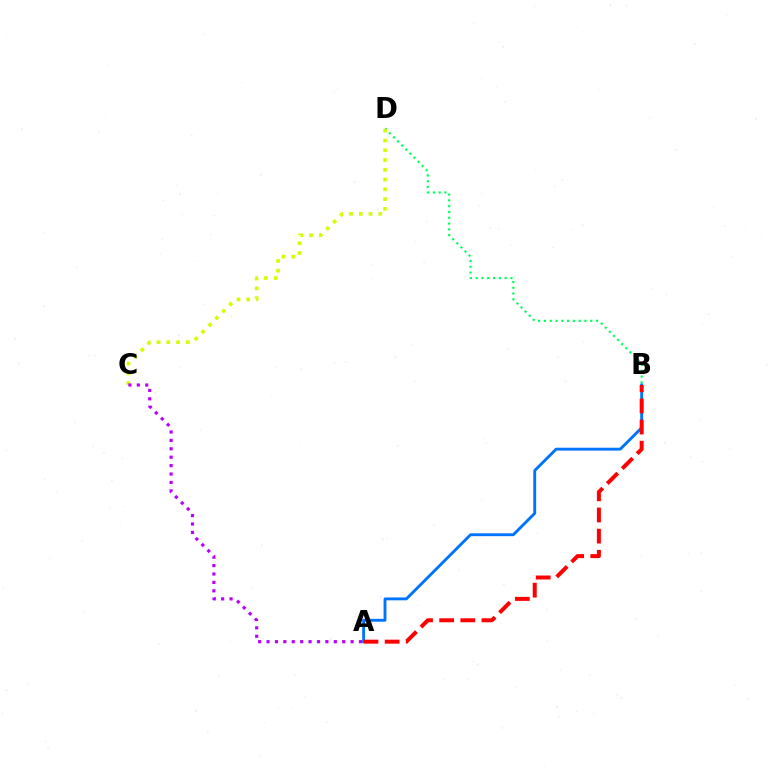{('B', 'D'): [{'color': '#00ff5c', 'line_style': 'dotted', 'thickness': 1.57}], ('C', 'D'): [{'color': '#d1ff00', 'line_style': 'dotted', 'thickness': 2.65}], ('A', 'B'): [{'color': '#0074ff', 'line_style': 'solid', 'thickness': 2.07}, {'color': '#ff0000', 'line_style': 'dashed', 'thickness': 2.87}], ('A', 'C'): [{'color': '#b900ff', 'line_style': 'dotted', 'thickness': 2.28}]}